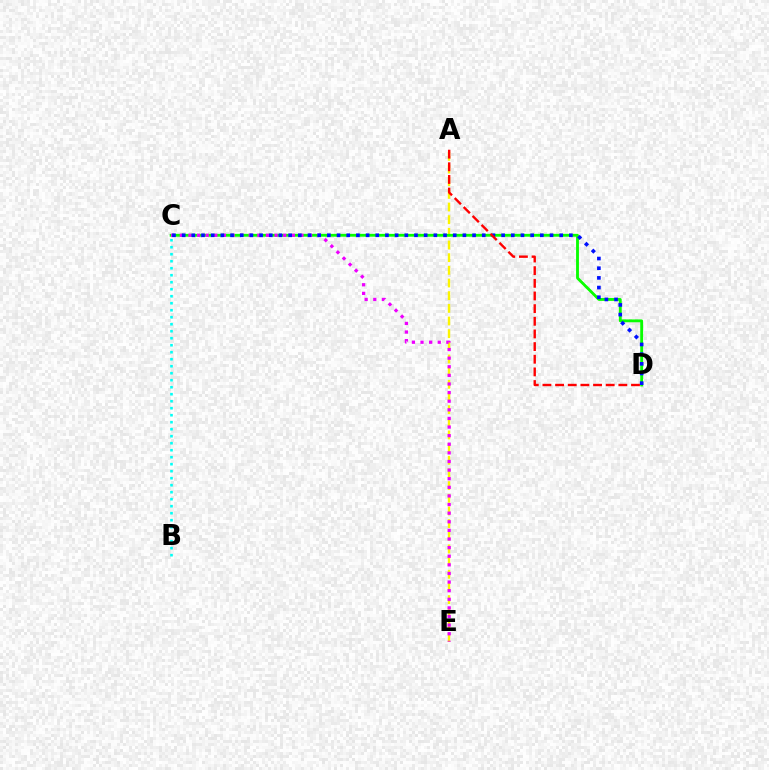{('A', 'E'): [{'color': '#fcf500', 'line_style': 'dashed', 'thickness': 1.72}], ('C', 'D'): [{'color': '#08ff00', 'line_style': 'solid', 'thickness': 2.05}, {'color': '#0010ff', 'line_style': 'dotted', 'thickness': 2.63}], ('C', 'E'): [{'color': '#ee00ff', 'line_style': 'dotted', 'thickness': 2.34}], ('A', 'D'): [{'color': '#ff0000', 'line_style': 'dashed', 'thickness': 1.72}], ('B', 'C'): [{'color': '#00fff6', 'line_style': 'dotted', 'thickness': 1.9}]}